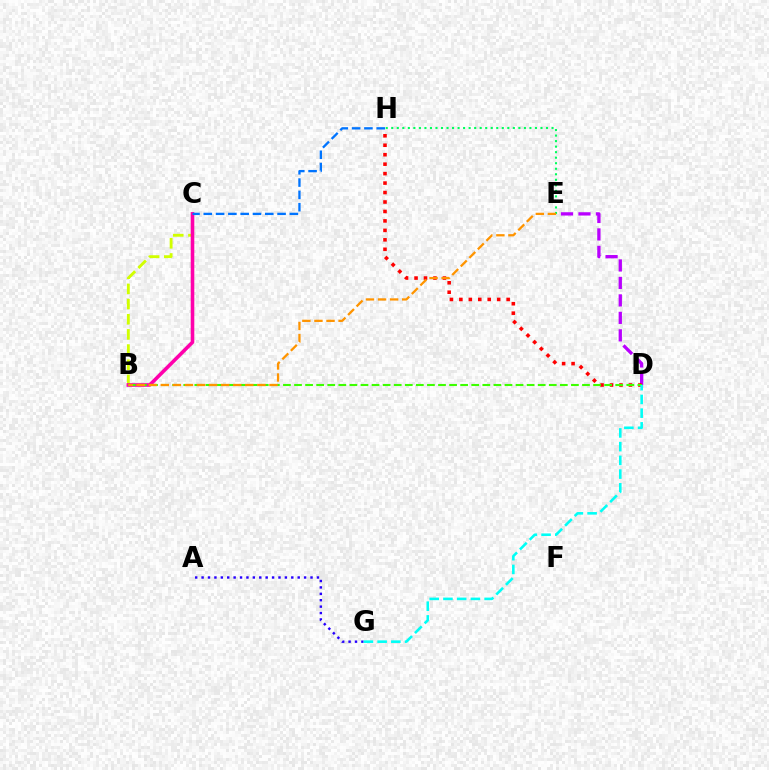{('B', 'C'): [{'color': '#d1ff00', 'line_style': 'dashed', 'thickness': 2.06}, {'color': '#ff00ac', 'line_style': 'solid', 'thickness': 2.59}], ('D', 'E'): [{'color': '#b900ff', 'line_style': 'dashed', 'thickness': 2.37}], ('A', 'G'): [{'color': '#2500ff', 'line_style': 'dotted', 'thickness': 1.74}], ('D', 'H'): [{'color': '#ff0000', 'line_style': 'dotted', 'thickness': 2.57}], ('E', 'H'): [{'color': '#00ff5c', 'line_style': 'dotted', 'thickness': 1.5}], ('B', 'D'): [{'color': '#3dff00', 'line_style': 'dashed', 'thickness': 1.5}], ('C', 'H'): [{'color': '#0074ff', 'line_style': 'dashed', 'thickness': 1.67}], ('B', 'E'): [{'color': '#ff9400', 'line_style': 'dashed', 'thickness': 1.64}], ('D', 'G'): [{'color': '#00fff6', 'line_style': 'dashed', 'thickness': 1.86}]}